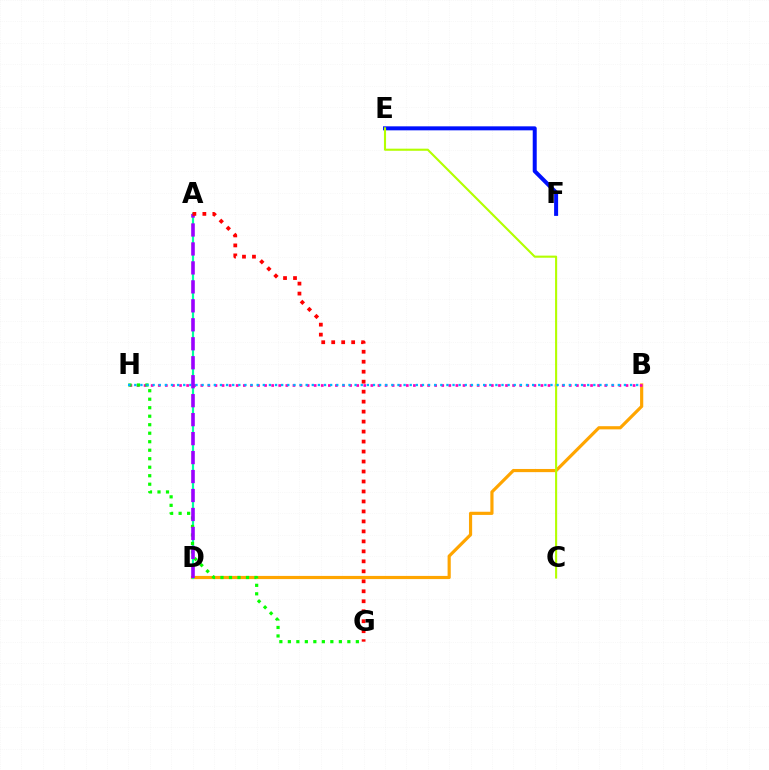{('E', 'F'): [{'color': '#0010ff', 'line_style': 'solid', 'thickness': 2.88}], ('B', 'D'): [{'color': '#ffa500', 'line_style': 'solid', 'thickness': 2.28}], ('B', 'H'): [{'color': '#ff00bd', 'line_style': 'dotted', 'thickness': 1.93}, {'color': '#00b5ff', 'line_style': 'dotted', 'thickness': 1.66}], ('A', 'D'): [{'color': '#00ff9d', 'line_style': 'solid', 'thickness': 1.58}, {'color': '#9b00ff', 'line_style': 'dashed', 'thickness': 2.58}], ('C', 'E'): [{'color': '#b3ff00', 'line_style': 'solid', 'thickness': 1.52}], ('G', 'H'): [{'color': '#08ff00', 'line_style': 'dotted', 'thickness': 2.31}], ('A', 'G'): [{'color': '#ff0000', 'line_style': 'dotted', 'thickness': 2.71}]}